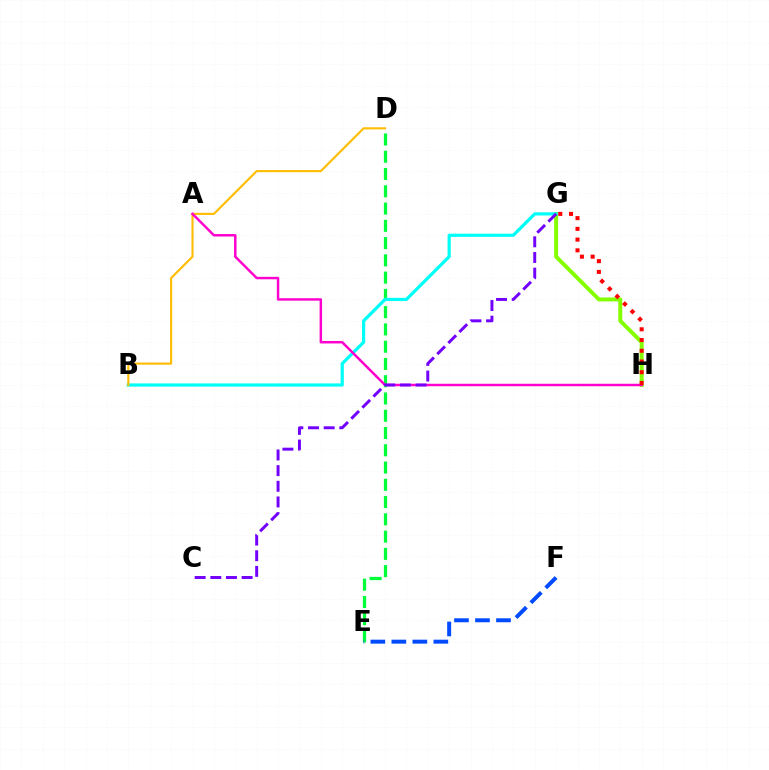{('D', 'E'): [{'color': '#00ff39', 'line_style': 'dashed', 'thickness': 2.35}], ('G', 'H'): [{'color': '#84ff00', 'line_style': 'solid', 'thickness': 2.85}, {'color': '#ff0000', 'line_style': 'dotted', 'thickness': 2.92}], ('E', 'F'): [{'color': '#004bff', 'line_style': 'dashed', 'thickness': 2.85}], ('B', 'G'): [{'color': '#00fff6', 'line_style': 'solid', 'thickness': 2.3}], ('B', 'D'): [{'color': '#ffbd00', 'line_style': 'solid', 'thickness': 1.53}], ('A', 'H'): [{'color': '#ff00cf', 'line_style': 'solid', 'thickness': 1.78}], ('C', 'G'): [{'color': '#7200ff', 'line_style': 'dashed', 'thickness': 2.13}]}